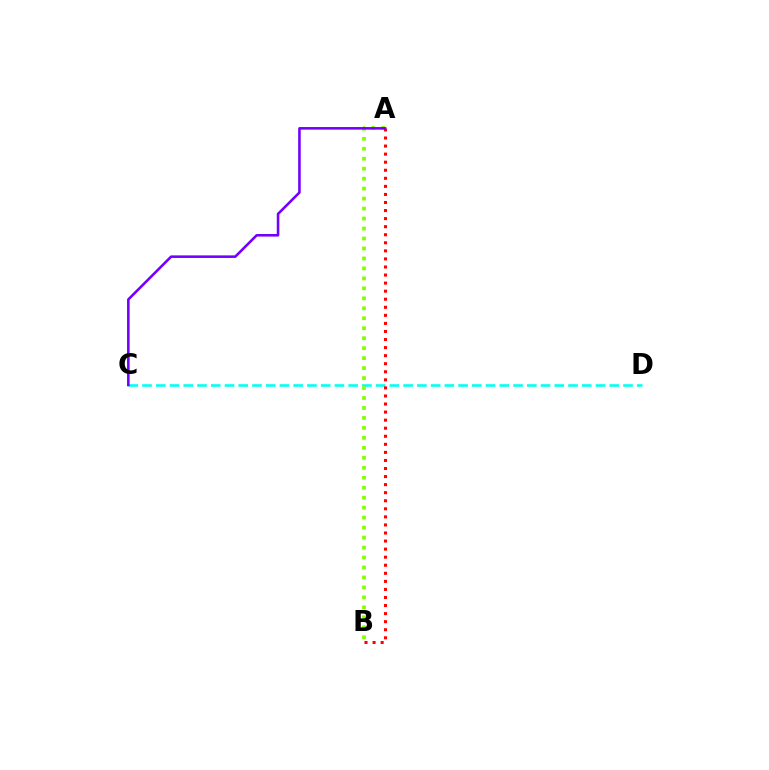{('C', 'D'): [{'color': '#00fff6', 'line_style': 'dashed', 'thickness': 1.87}], ('A', 'B'): [{'color': '#84ff00', 'line_style': 'dotted', 'thickness': 2.71}, {'color': '#ff0000', 'line_style': 'dotted', 'thickness': 2.19}], ('A', 'C'): [{'color': '#7200ff', 'line_style': 'solid', 'thickness': 1.85}]}